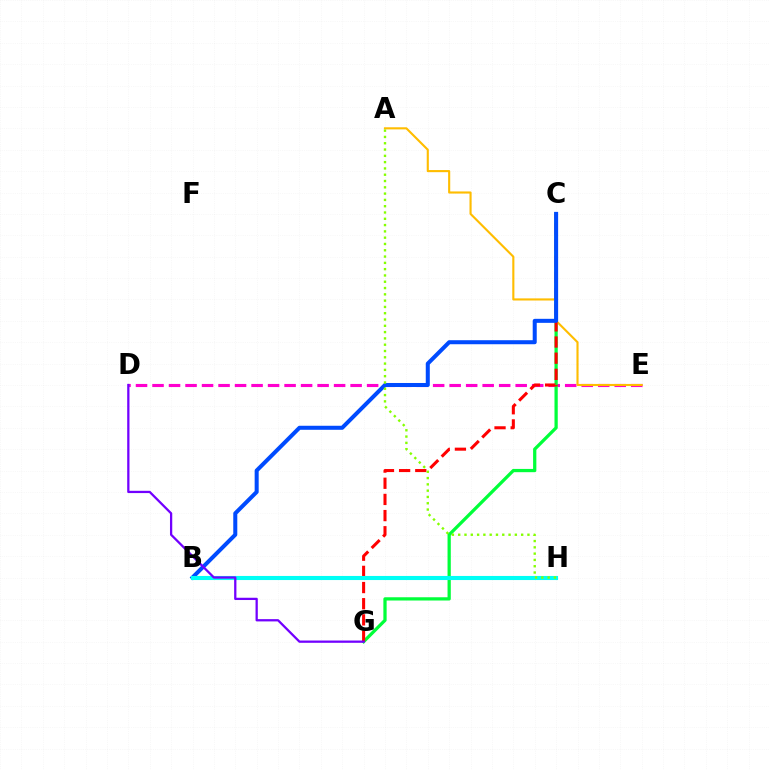{('D', 'E'): [{'color': '#ff00cf', 'line_style': 'dashed', 'thickness': 2.24}], ('C', 'G'): [{'color': '#00ff39', 'line_style': 'solid', 'thickness': 2.34}, {'color': '#ff0000', 'line_style': 'dashed', 'thickness': 2.2}], ('A', 'E'): [{'color': '#ffbd00', 'line_style': 'solid', 'thickness': 1.52}], ('B', 'C'): [{'color': '#004bff', 'line_style': 'solid', 'thickness': 2.9}], ('B', 'H'): [{'color': '#00fff6', 'line_style': 'solid', 'thickness': 2.95}], ('D', 'G'): [{'color': '#7200ff', 'line_style': 'solid', 'thickness': 1.64}], ('A', 'H'): [{'color': '#84ff00', 'line_style': 'dotted', 'thickness': 1.71}]}